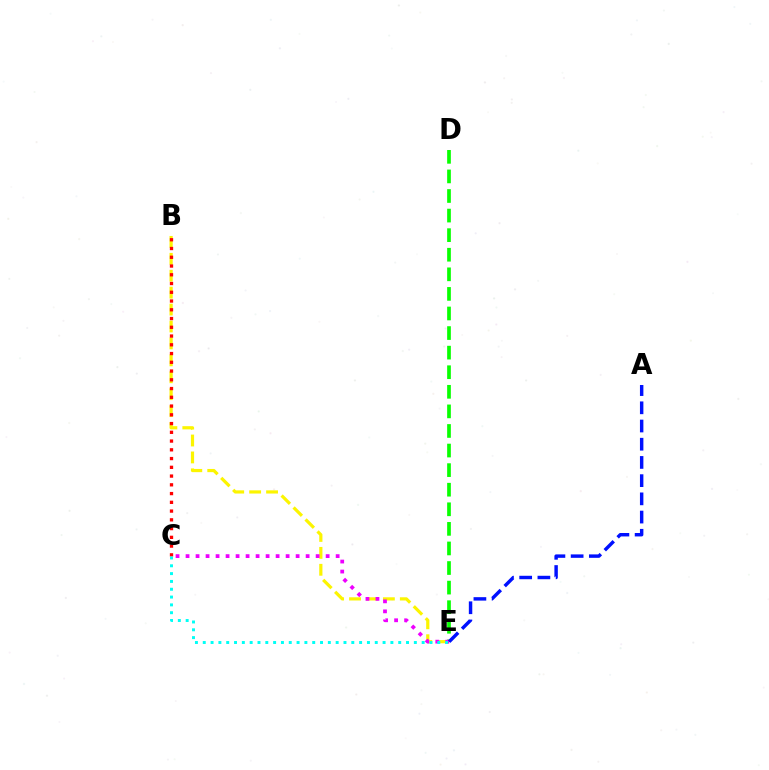{('B', 'E'): [{'color': '#fcf500', 'line_style': 'dashed', 'thickness': 2.3}], ('D', 'E'): [{'color': '#08ff00', 'line_style': 'dashed', 'thickness': 2.66}], ('C', 'E'): [{'color': '#ee00ff', 'line_style': 'dotted', 'thickness': 2.72}, {'color': '#00fff6', 'line_style': 'dotted', 'thickness': 2.12}], ('B', 'C'): [{'color': '#ff0000', 'line_style': 'dotted', 'thickness': 2.38}], ('A', 'E'): [{'color': '#0010ff', 'line_style': 'dashed', 'thickness': 2.47}]}